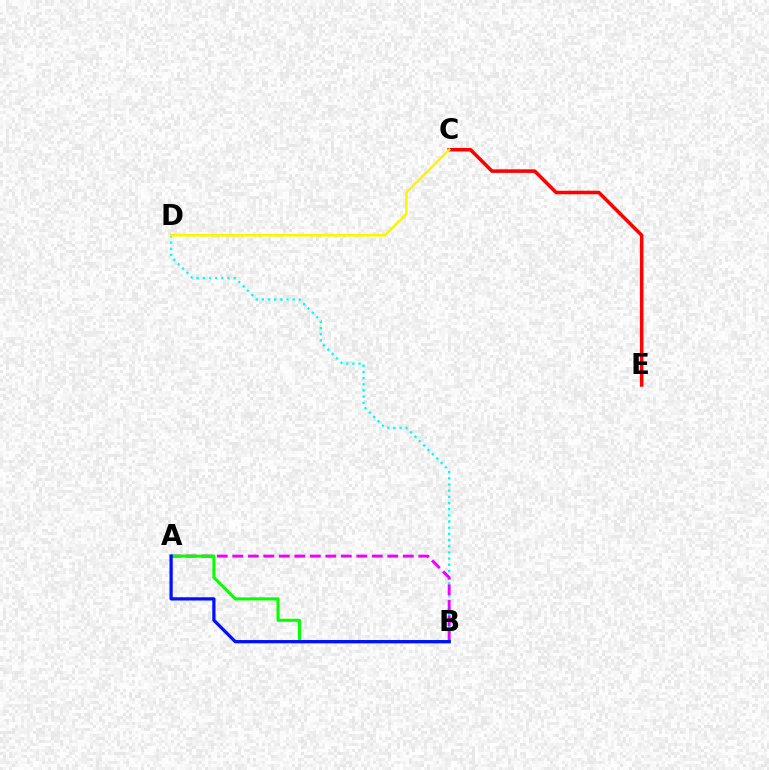{('B', 'D'): [{'color': '#00fff6', 'line_style': 'dotted', 'thickness': 1.68}], ('A', 'B'): [{'color': '#ee00ff', 'line_style': 'dashed', 'thickness': 2.11}, {'color': '#08ff00', 'line_style': 'solid', 'thickness': 2.2}, {'color': '#0010ff', 'line_style': 'solid', 'thickness': 2.33}], ('C', 'E'): [{'color': '#ff0000', 'line_style': 'solid', 'thickness': 2.55}], ('C', 'D'): [{'color': '#fcf500', 'line_style': 'solid', 'thickness': 1.81}]}